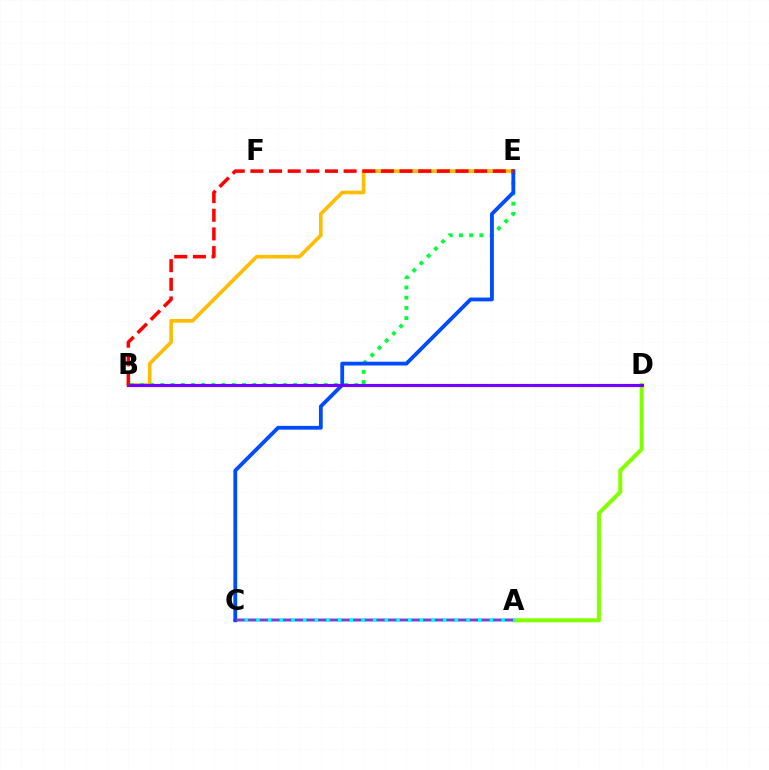{('A', 'D'): [{'color': '#84ff00', 'line_style': 'solid', 'thickness': 2.92}], ('A', 'C'): [{'color': '#00fff6', 'line_style': 'solid', 'thickness': 2.7}, {'color': '#ff00cf', 'line_style': 'dashed', 'thickness': 1.59}], ('B', 'E'): [{'color': '#ffbd00', 'line_style': 'solid', 'thickness': 2.61}, {'color': '#00ff39', 'line_style': 'dotted', 'thickness': 2.77}, {'color': '#ff0000', 'line_style': 'dashed', 'thickness': 2.53}], ('C', 'E'): [{'color': '#004bff', 'line_style': 'solid', 'thickness': 2.73}], ('B', 'D'): [{'color': '#7200ff', 'line_style': 'solid', 'thickness': 2.26}]}